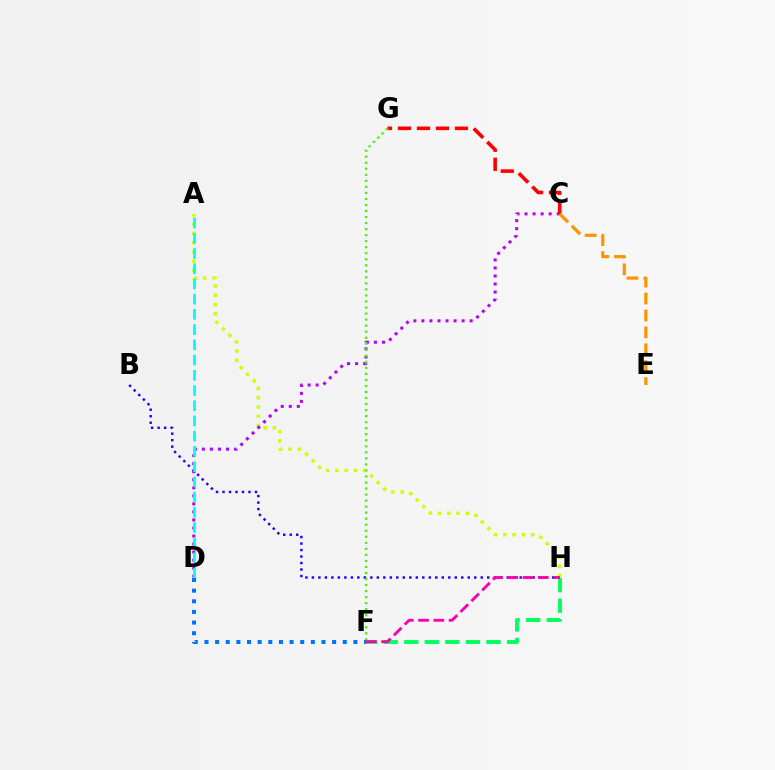{('A', 'H'): [{'color': '#d1ff00', 'line_style': 'dotted', 'thickness': 2.52}], ('C', 'D'): [{'color': '#b900ff', 'line_style': 'dotted', 'thickness': 2.18}], ('F', 'H'): [{'color': '#00ff5c', 'line_style': 'dashed', 'thickness': 2.79}, {'color': '#ff00ac', 'line_style': 'dashed', 'thickness': 2.07}], ('C', 'G'): [{'color': '#ff0000', 'line_style': 'dashed', 'thickness': 2.58}], ('B', 'H'): [{'color': '#2500ff', 'line_style': 'dotted', 'thickness': 1.76}], ('A', 'D'): [{'color': '#00fff6', 'line_style': 'dashed', 'thickness': 2.07}], ('F', 'G'): [{'color': '#3dff00', 'line_style': 'dotted', 'thickness': 1.64}], ('C', 'E'): [{'color': '#ff9400', 'line_style': 'dashed', 'thickness': 2.3}], ('D', 'F'): [{'color': '#0074ff', 'line_style': 'dotted', 'thickness': 2.89}]}